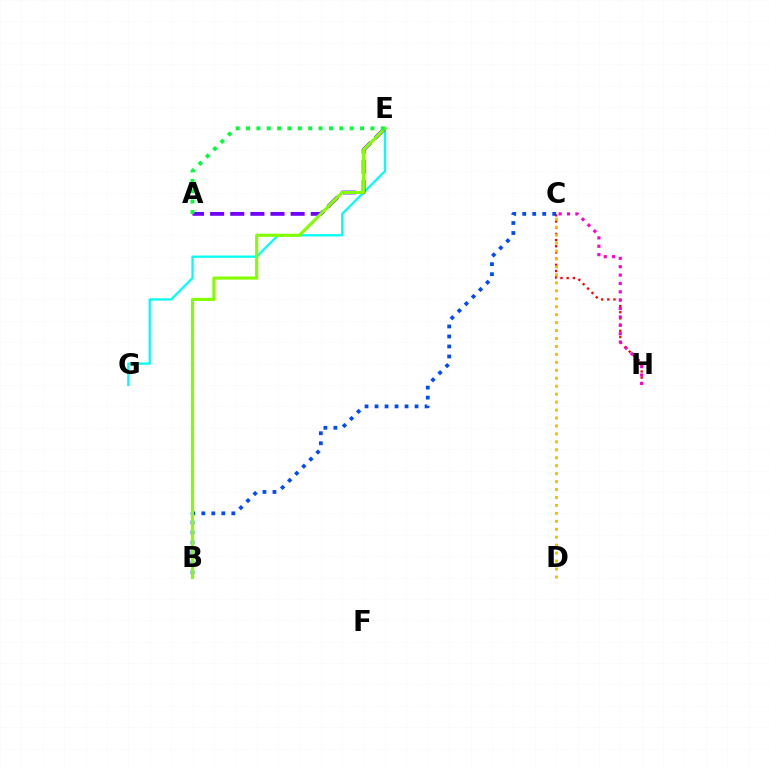{('C', 'H'): [{'color': '#ff0000', 'line_style': 'dotted', 'thickness': 1.68}, {'color': '#ff00cf', 'line_style': 'dotted', 'thickness': 2.27}], ('E', 'G'): [{'color': '#00fff6', 'line_style': 'solid', 'thickness': 1.64}], ('B', 'C'): [{'color': '#004bff', 'line_style': 'dotted', 'thickness': 2.72}], ('A', 'E'): [{'color': '#7200ff', 'line_style': 'dashed', 'thickness': 2.73}, {'color': '#00ff39', 'line_style': 'dotted', 'thickness': 2.82}], ('B', 'E'): [{'color': '#84ff00', 'line_style': 'solid', 'thickness': 2.26}], ('C', 'D'): [{'color': '#ffbd00', 'line_style': 'dotted', 'thickness': 2.16}]}